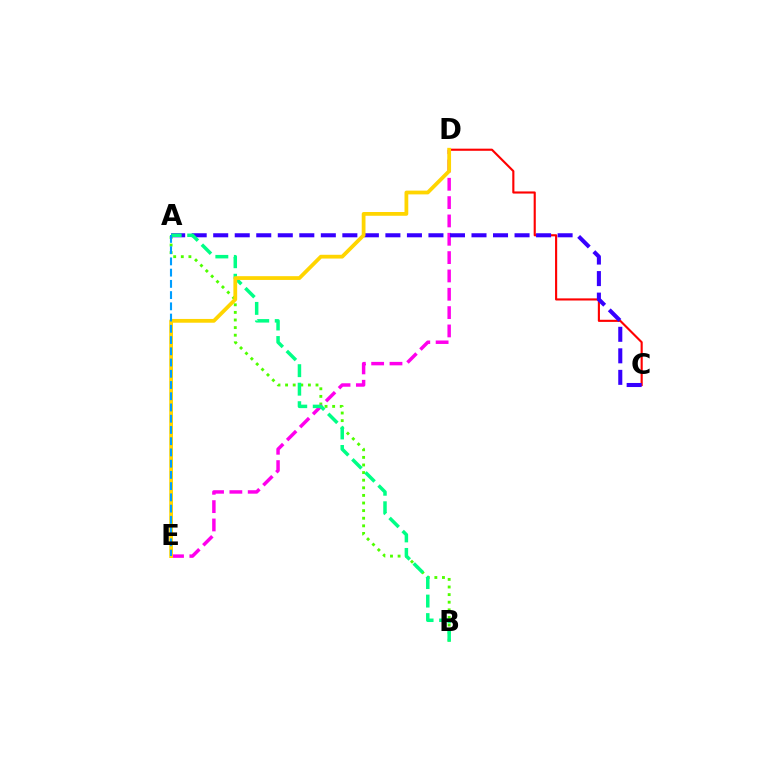{('C', 'D'): [{'color': '#ff0000', 'line_style': 'solid', 'thickness': 1.53}], ('A', 'B'): [{'color': '#4fff00', 'line_style': 'dotted', 'thickness': 2.07}, {'color': '#00ff86', 'line_style': 'dashed', 'thickness': 2.51}], ('D', 'E'): [{'color': '#ff00ed', 'line_style': 'dashed', 'thickness': 2.49}, {'color': '#ffd500', 'line_style': 'solid', 'thickness': 2.72}], ('A', 'C'): [{'color': '#3700ff', 'line_style': 'dashed', 'thickness': 2.92}], ('A', 'E'): [{'color': '#009eff', 'line_style': 'dashed', 'thickness': 1.53}]}